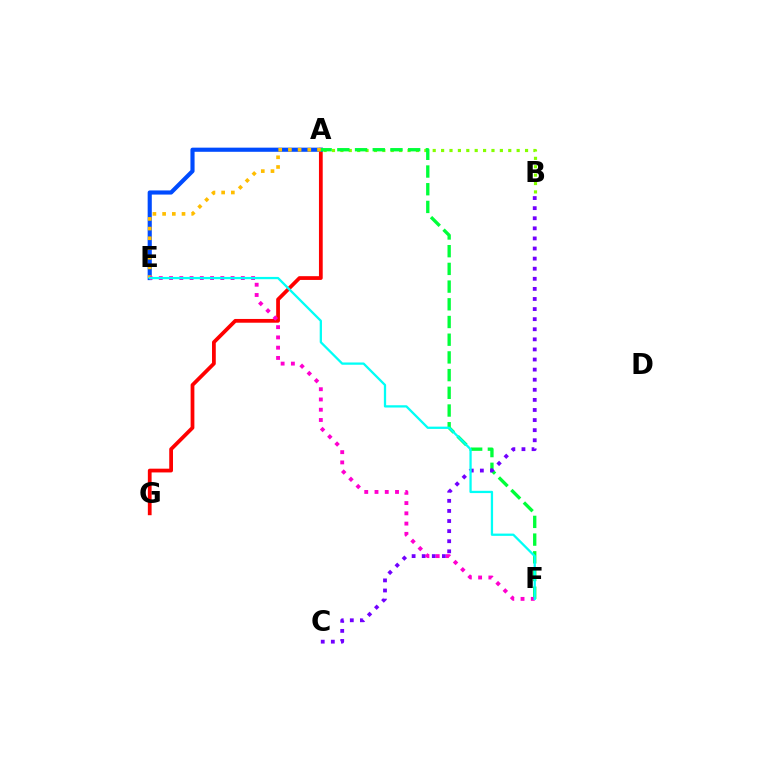{('A', 'G'): [{'color': '#ff0000', 'line_style': 'solid', 'thickness': 2.71}], ('A', 'B'): [{'color': '#84ff00', 'line_style': 'dotted', 'thickness': 2.28}], ('A', 'E'): [{'color': '#004bff', 'line_style': 'solid', 'thickness': 2.98}, {'color': '#ffbd00', 'line_style': 'dotted', 'thickness': 2.64}], ('A', 'F'): [{'color': '#00ff39', 'line_style': 'dashed', 'thickness': 2.41}], ('B', 'C'): [{'color': '#7200ff', 'line_style': 'dotted', 'thickness': 2.74}], ('E', 'F'): [{'color': '#ff00cf', 'line_style': 'dotted', 'thickness': 2.79}, {'color': '#00fff6', 'line_style': 'solid', 'thickness': 1.64}]}